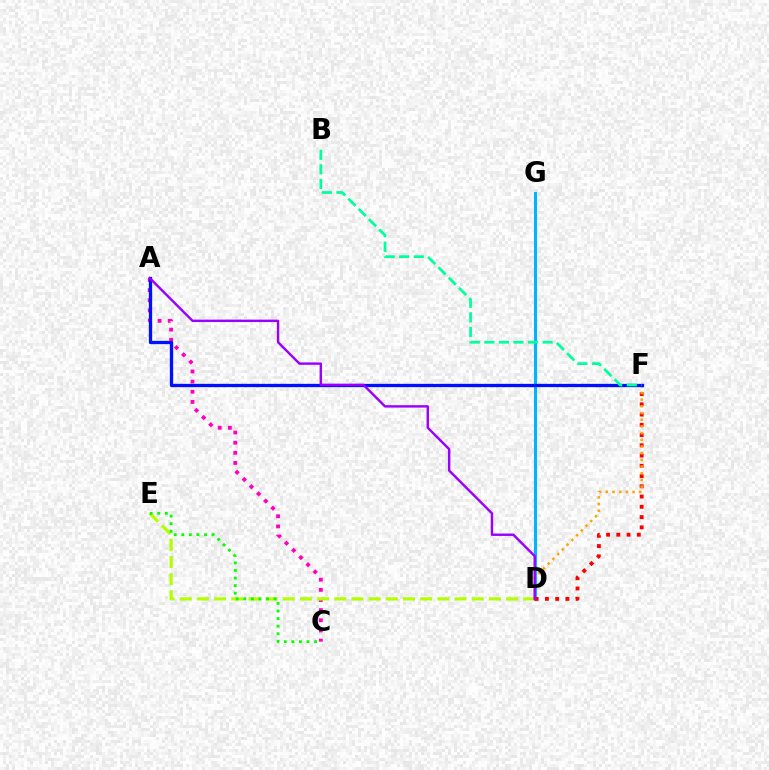{('A', 'C'): [{'color': '#ff00bd', 'line_style': 'dotted', 'thickness': 2.76}], ('D', 'G'): [{'color': '#00b5ff', 'line_style': 'solid', 'thickness': 2.19}], ('D', 'E'): [{'color': '#b3ff00', 'line_style': 'dashed', 'thickness': 2.33}], ('D', 'F'): [{'color': '#ff0000', 'line_style': 'dotted', 'thickness': 2.79}, {'color': '#ffa500', 'line_style': 'dotted', 'thickness': 1.82}], ('A', 'F'): [{'color': '#0010ff', 'line_style': 'solid', 'thickness': 2.37}], ('B', 'F'): [{'color': '#00ff9d', 'line_style': 'dashed', 'thickness': 1.98}], ('A', 'D'): [{'color': '#9b00ff', 'line_style': 'solid', 'thickness': 1.74}], ('C', 'E'): [{'color': '#08ff00', 'line_style': 'dotted', 'thickness': 2.06}]}